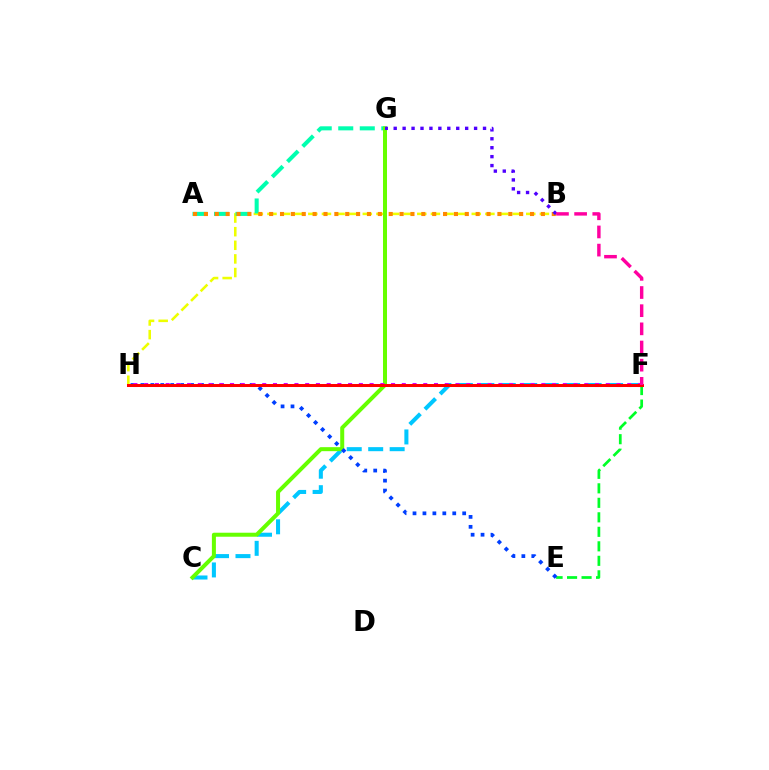{('E', 'F'): [{'color': '#00ff27', 'line_style': 'dashed', 'thickness': 1.97}], ('B', 'H'): [{'color': '#eeff00', 'line_style': 'dashed', 'thickness': 1.85}], ('C', 'F'): [{'color': '#00c7ff', 'line_style': 'dashed', 'thickness': 2.92}], ('A', 'G'): [{'color': '#00ffaf', 'line_style': 'dashed', 'thickness': 2.92}], ('A', 'B'): [{'color': '#ff8800', 'line_style': 'dotted', 'thickness': 2.95}], ('C', 'G'): [{'color': '#66ff00', 'line_style': 'solid', 'thickness': 2.89}], ('B', 'G'): [{'color': '#4f00ff', 'line_style': 'dotted', 'thickness': 2.43}], ('E', 'H'): [{'color': '#003fff', 'line_style': 'dotted', 'thickness': 2.7}], ('F', 'H'): [{'color': '#d600ff', 'line_style': 'dotted', 'thickness': 2.92}, {'color': '#ff0000', 'line_style': 'solid', 'thickness': 2.16}], ('B', 'F'): [{'color': '#ff00a0', 'line_style': 'dashed', 'thickness': 2.47}]}